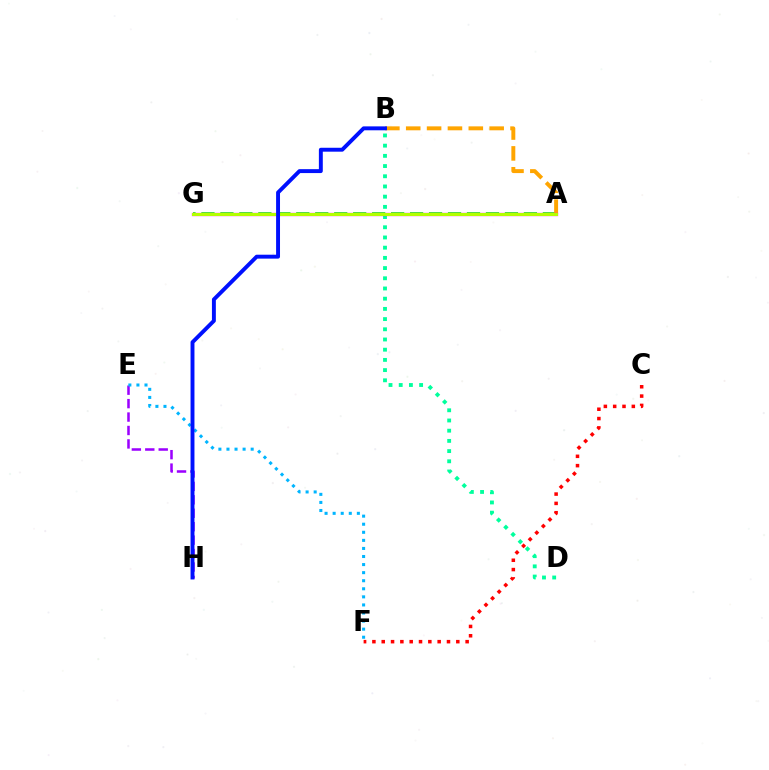{('A', 'G'): [{'color': '#08ff00', 'line_style': 'dashed', 'thickness': 2.58}, {'color': '#ff00bd', 'line_style': 'solid', 'thickness': 2.37}, {'color': '#b3ff00', 'line_style': 'solid', 'thickness': 2.16}], ('B', 'D'): [{'color': '#00ff9d', 'line_style': 'dotted', 'thickness': 2.77}], ('A', 'B'): [{'color': '#ffa500', 'line_style': 'dashed', 'thickness': 2.83}], ('C', 'F'): [{'color': '#ff0000', 'line_style': 'dotted', 'thickness': 2.53}], ('E', 'H'): [{'color': '#9b00ff', 'line_style': 'dashed', 'thickness': 1.82}], ('E', 'F'): [{'color': '#00b5ff', 'line_style': 'dotted', 'thickness': 2.19}], ('B', 'H'): [{'color': '#0010ff', 'line_style': 'solid', 'thickness': 2.82}]}